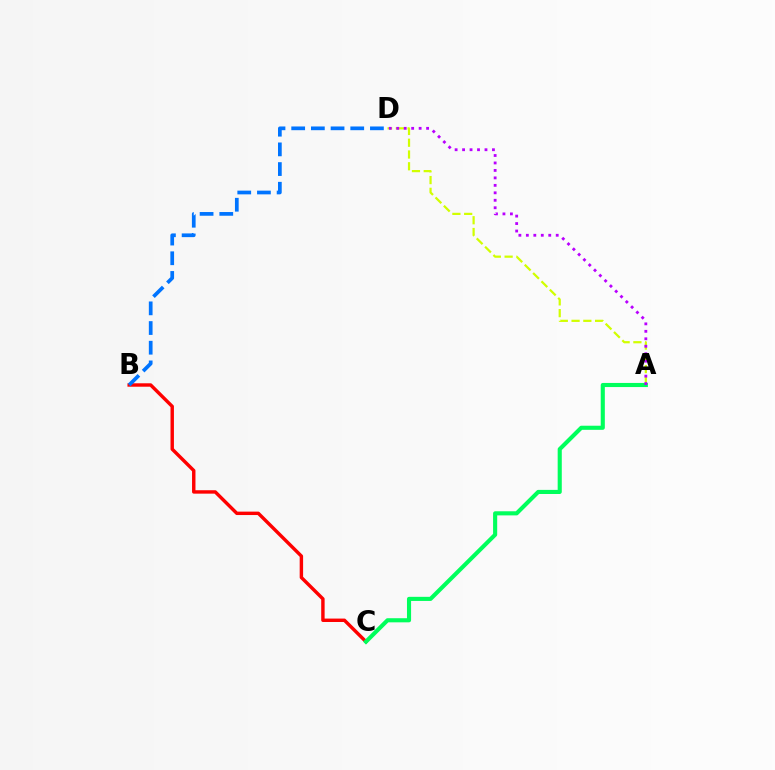{('B', 'C'): [{'color': '#ff0000', 'line_style': 'solid', 'thickness': 2.46}], ('A', 'D'): [{'color': '#d1ff00', 'line_style': 'dashed', 'thickness': 1.6}, {'color': '#b900ff', 'line_style': 'dotted', 'thickness': 2.03}], ('B', 'D'): [{'color': '#0074ff', 'line_style': 'dashed', 'thickness': 2.67}], ('A', 'C'): [{'color': '#00ff5c', 'line_style': 'solid', 'thickness': 2.96}]}